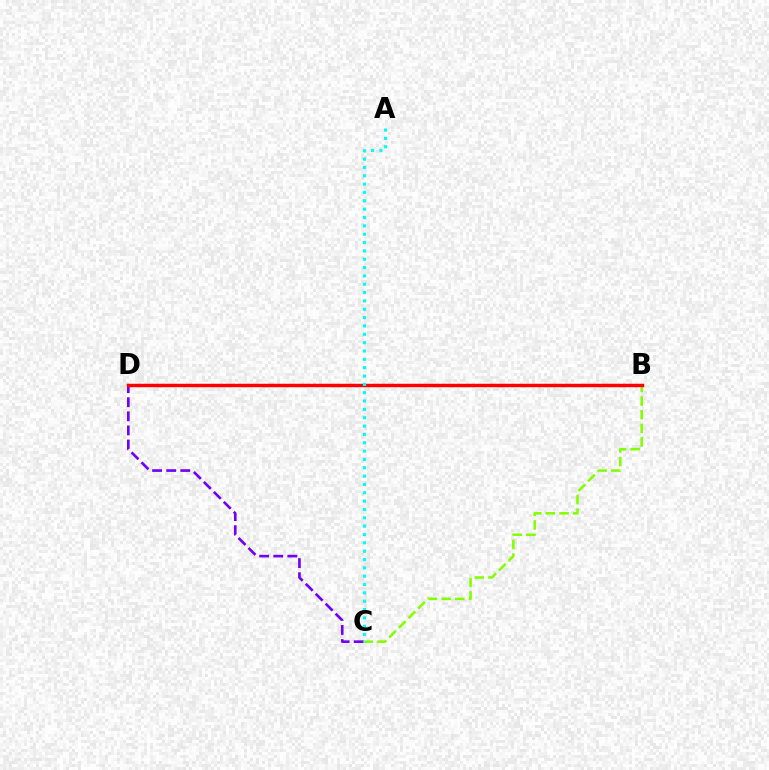{('B', 'C'): [{'color': '#84ff00', 'line_style': 'dashed', 'thickness': 1.85}], ('C', 'D'): [{'color': '#7200ff', 'line_style': 'dashed', 'thickness': 1.91}], ('B', 'D'): [{'color': '#ff0000', 'line_style': 'solid', 'thickness': 2.48}], ('A', 'C'): [{'color': '#00fff6', 'line_style': 'dotted', 'thickness': 2.27}]}